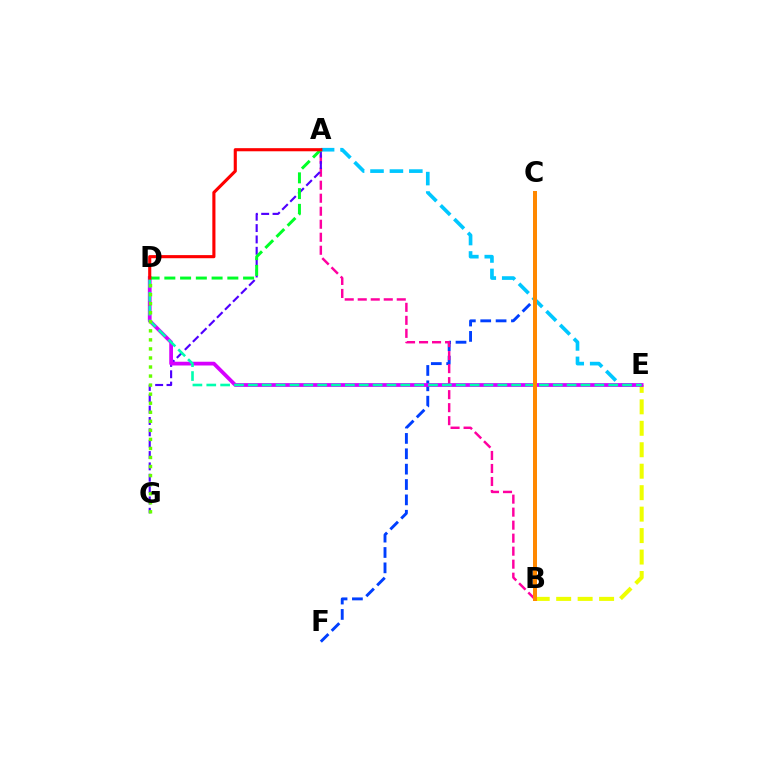{('C', 'F'): [{'color': '#003fff', 'line_style': 'dashed', 'thickness': 2.09}], ('B', 'E'): [{'color': '#eeff00', 'line_style': 'dashed', 'thickness': 2.92}], ('A', 'B'): [{'color': '#ff00a0', 'line_style': 'dashed', 'thickness': 1.77}], ('A', 'G'): [{'color': '#4f00ff', 'line_style': 'dashed', 'thickness': 1.54}], ('A', 'E'): [{'color': '#00c7ff', 'line_style': 'dashed', 'thickness': 2.64}], ('D', 'E'): [{'color': '#d600ff', 'line_style': 'solid', 'thickness': 2.7}, {'color': '#00ffaf', 'line_style': 'dashed', 'thickness': 1.88}], ('A', 'D'): [{'color': '#00ff27', 'line_style': 'dashed', 'thickness': 2.14}, {'color': '#ff0000', 'line_style': 'solid', 'thickness': 2.25}], ('D', 'G'): [{'color': '#66ff00', 'line_style': 'dotted', 'thickness': 2.46}], ('B', 'C'): [{'color': '#ff8800', 'line_style': 'solid', 'thickness': 2.88}]}